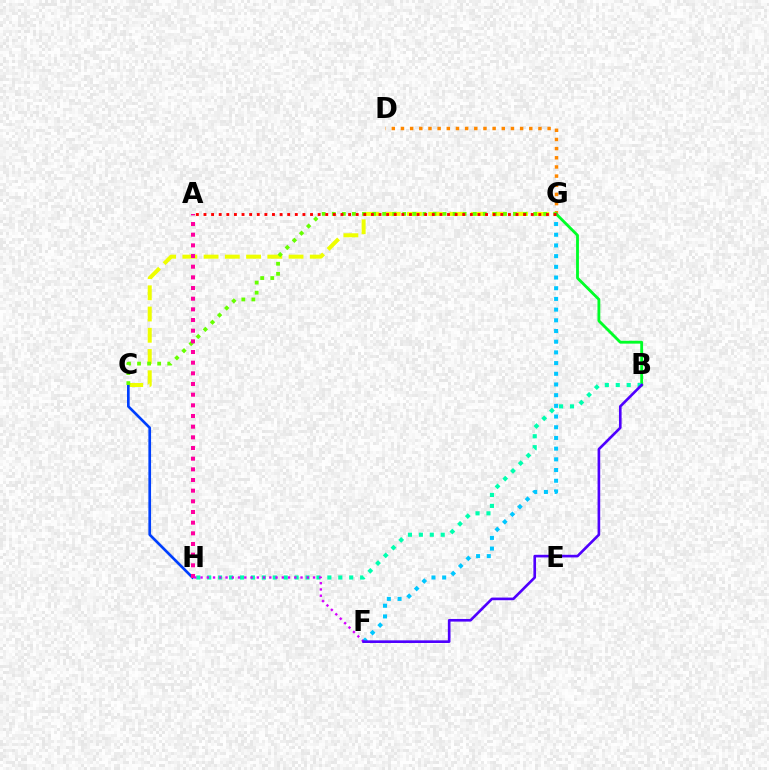{('C', 'G'): [{'color': '#eeff00', 'line_style': 'dashed', 'thickness': 2.89}, {'color': '#66ff00', 'line_style': 'dotted', 'thickness': 2.73}], ('F', 'G'): [{'color': '#00c7ff', 'line_style': 'dotted', 'thickness': 2.91}], ('D', 'G'): [{'color': '#ff8800', 'line_style': 'dotted', 'thickness': 2.49}], ('B', 'G'): [{'color': '#00ff27', 'line_style': 'solid', 'thickness': 2.03}], ('C', 'H'): [{'color': '#003fff', 'line_style': 'solid', 'thickness': 1.93}], ('B', 'H'): [{'color': '#00ffaf', 'line_style': 'dotted', 'thickness': 2.97}], ('A', 'H'): [{'color': '#ff00a0', 'line_style': 'dotted', 'thickness': 2.9}], ('F', 'H'): [{'color': '#d600ff', 'line_style': 'dotted', 'thickness': 1.7}], ('B', 'F'): [{'color': '#4f00ff', 'line_style': 'solid', 'thickness': 1.9}], ('A', 'G'): [{'color': '#ff0000', 'line_style': 'dotted', 'thickness': 2.07}]}